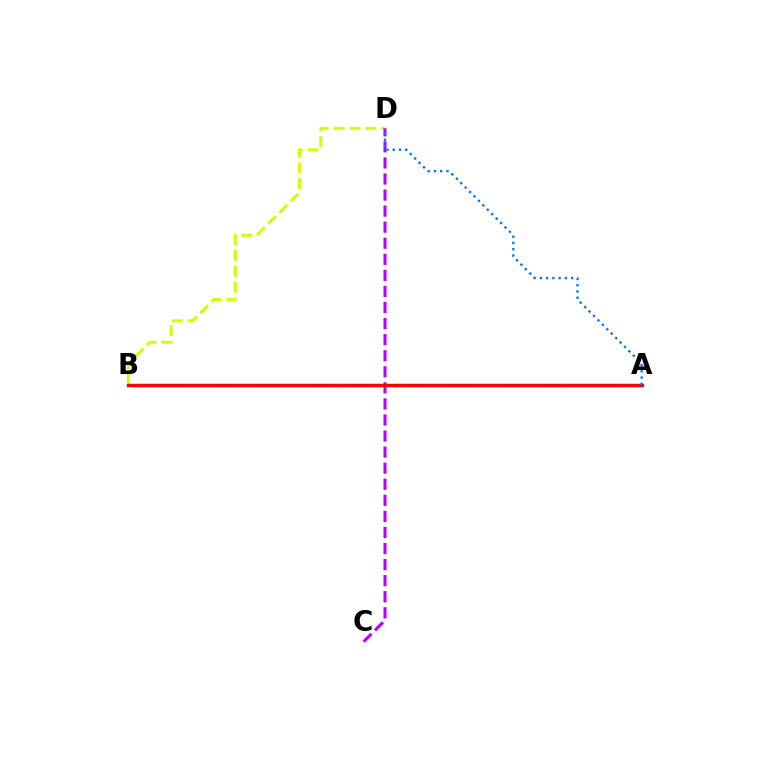{('A', 'B'): [{'color': '#00ff5c', 'line_style': 'dotted', 'thickness': 2.37}, {'color': '#ff0000', 'line_style': 'solid', 'thickness': 2.45}], ('B', 'D'): [{'color': '#d1ff00', 'line_style': 'dashed', 'thickness': 2.15}], ('C', 'D'): [{'color': '#b900ff', 'line_style': 'dashed', 'thickness': 2.18}], ('A', 'D'): [{'color': '#0074ff', 'line_style': 'dotted', 'thickness': 1.7}]}